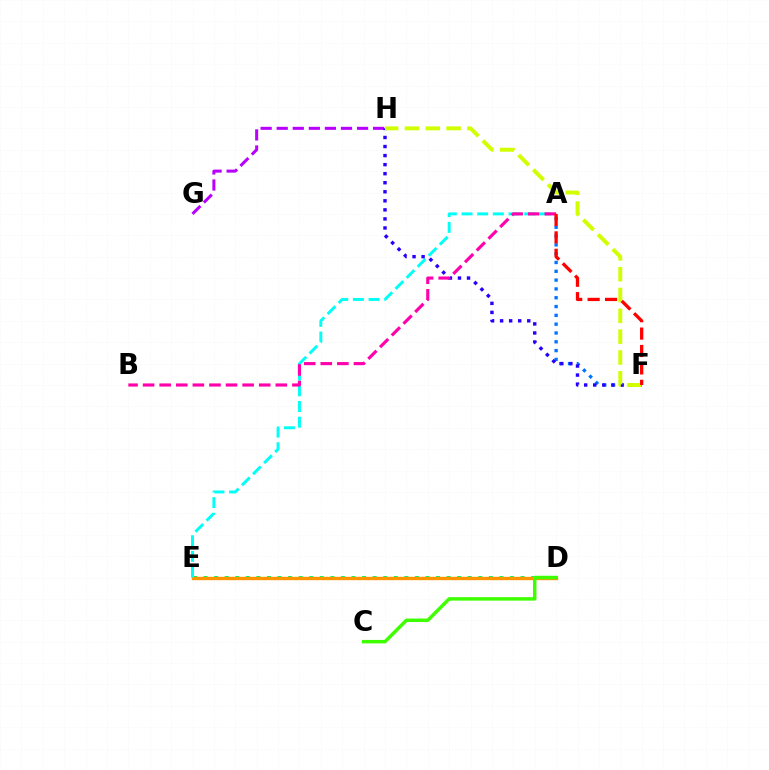{('G', 'H'): [{'color': '#b900ff', 'line_style': 'dashed', 'thickness': 2.18}], ('D', 'E'): [{'color': '#00ff5c', 'line_style': 'dotted', 'thickness': 2.87}, {'color': '#ff9400', 'line_style': 'solid', 'thickness': 2.41}], ('A', 'E'): [{'color': '#00fff6', 'line_style': 'dashed', 'thickness': 2.13}], ('A', 'F'): [{'color': '#0074ff', 'line_style': 'dotted', 'thickness': 2.39}, {'color': '#ff0000', 'line_style': 'dashed', 'thickness': 2.37}], ('F', 'H'): [{'color': '#2500ff', 'line_style': 'dotted', 'thickness': 2.46}, {'color': '#d1ff00', 'line_style': 'dashed', 'thickness': 2.83}], ('A', 'B'): [{'color': '#ff00ac', 'line_style': 'dashed', 'thickness': 2.25}], ('C', 'D'): [{'color': '#3dff00', 'line_style': 'solid', 'thickness': 2.49}]}